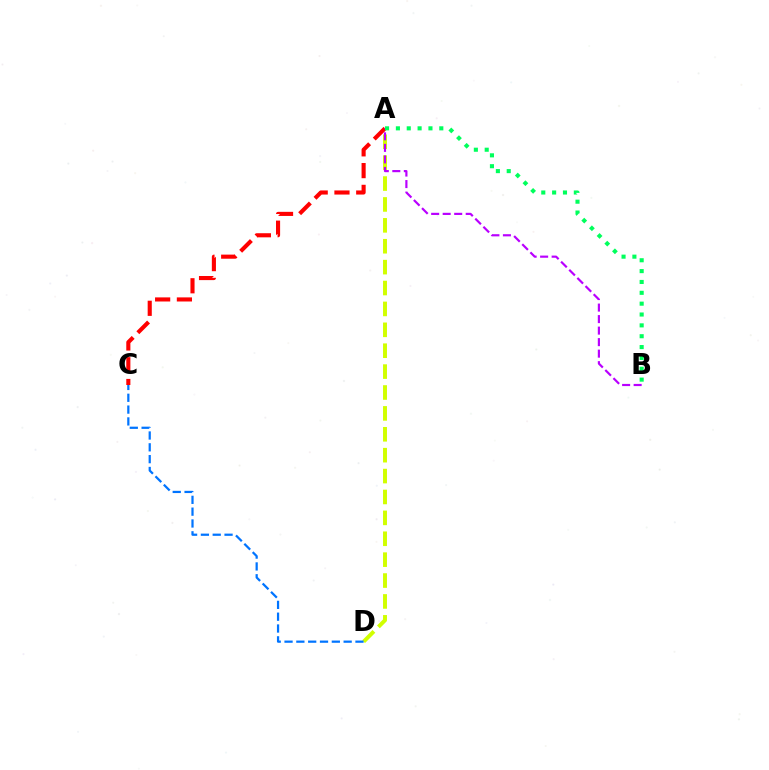{('A', 'D'): [{'color': '#d1ff00', 'line_style': 'dashed', 'thickness': 2.84}], ('C', 'D'): [{'color': '#0074ff', 'line_style': 'dashed', 'thickness': 1.61}], ('A', 'C'): [{'color': '#ff0000', 'line_style': 'dashed', 'thickness': 2.96}], ('A', 'B'): [{'color': '#b900ff', 'line_style': 'dashed', 'thickness': 1.56}, {'color': '#00ff5c', 'line_style': 'dotted', 'thickness': 2.95}]}